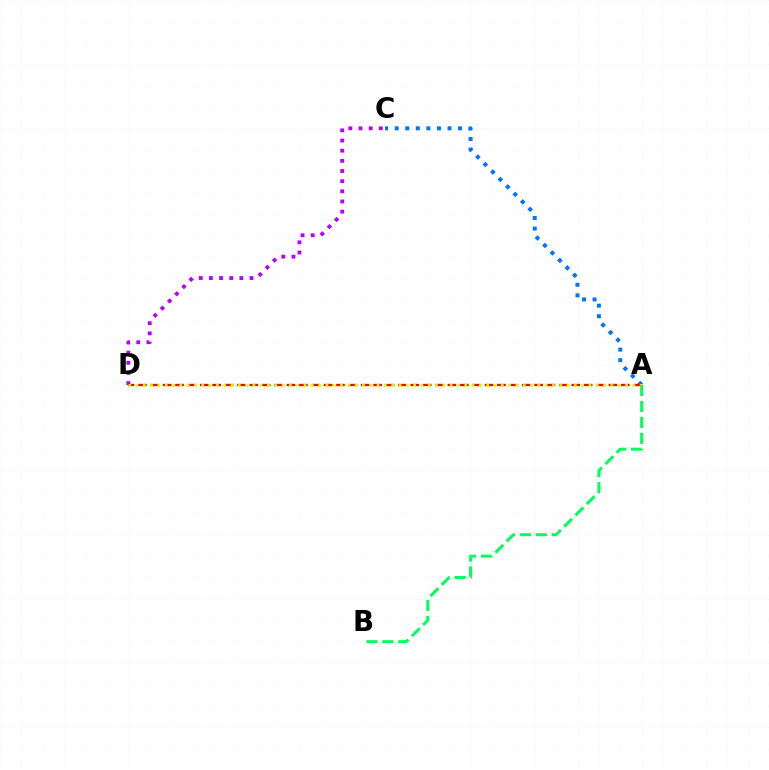{('A', 'C'): [{'color': '#0074ff', 'line_style': 'dotted', 'thickness': 2.87}], ('A', 'D'): [{'color': '#ff0000', 'line_style': 'dashed', 'thickness': 1.68}, {'color': '#d1ff00', 'line_style': 'dotted', 'thickness': 1.99}], ('C', 'D'): [{'color': '#b900ff', 'line_style': 'dotted', 'thickness': 2.76}], ('A', 'B'): [{'color': '#00ff5c', 'line_style': 'dashed', 'thickness': 2.16}]}